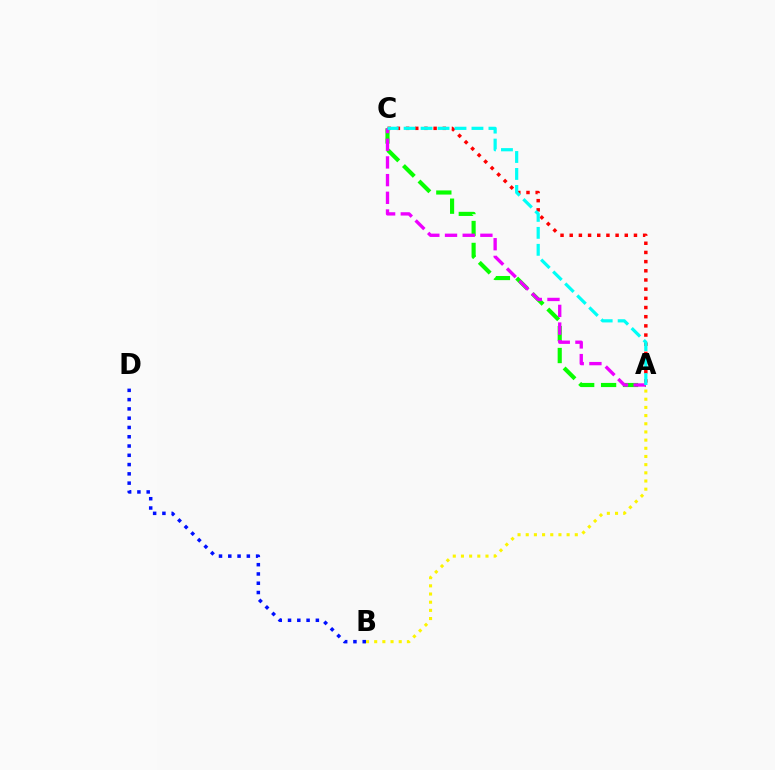{('A', 'B'): [{'color': '#fcf500', 'line_style': 'dotted', 'thickness': 2.22}], ('A', 'C'): [{'color': '#08ff00', 'line_style': 'dashed', 'thickness': 2.98}, {'color': '#ff0000', 'line_style': 'dotted', 'thickness': 2.49}, {'color': '#ee00ff', 'line_style': 'dashed', 'thickness': 2.4}, {'color': '#00fff6', 'line_style': 'dashed', 'thickness': 2.3}], ('B', 'D'): [{'color': '#0010ff', 'line_style': 'dotted', 'thickness': 2.52}]}